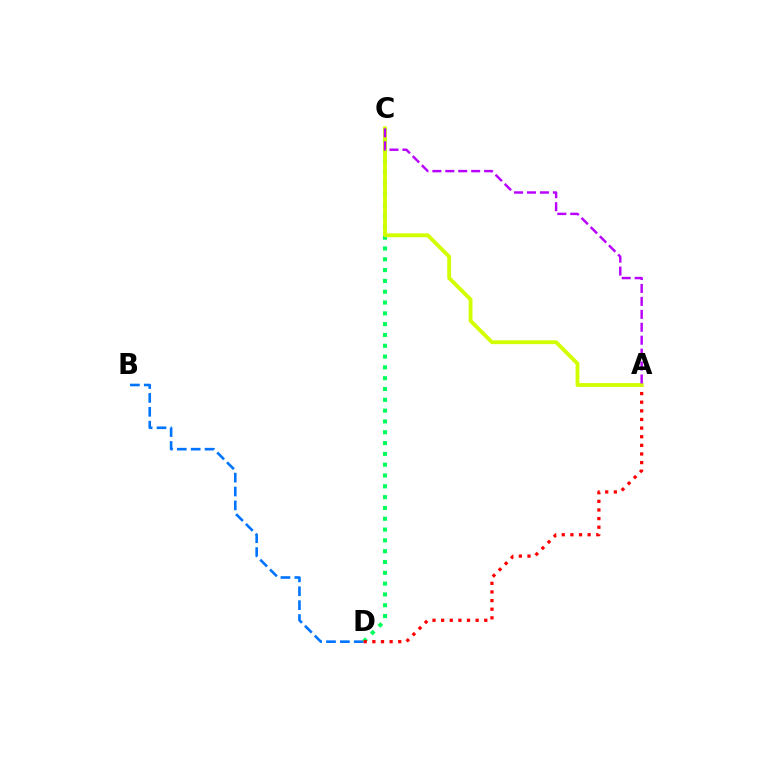{('B', 'D'): [{'color': '#0074ff', 'line_style': 'dashed', 'thickness': 1.89}], ('C', 'D'): [{'color': '#00ff5c', 'line_style': 'dotted', 'thickness': 2.94}], ('A', 'D'): [{'color': '#ff0000', 'line_style': 'dotted', 'thickness': 2.34}], ('A', 'C'): [{'color': '#d1ff00', 'line_style': 'solid', 'thickness': 2.77}, {'color': '#b900ff', 'line_style': 'dashed', 'thickness': 1.76}]}